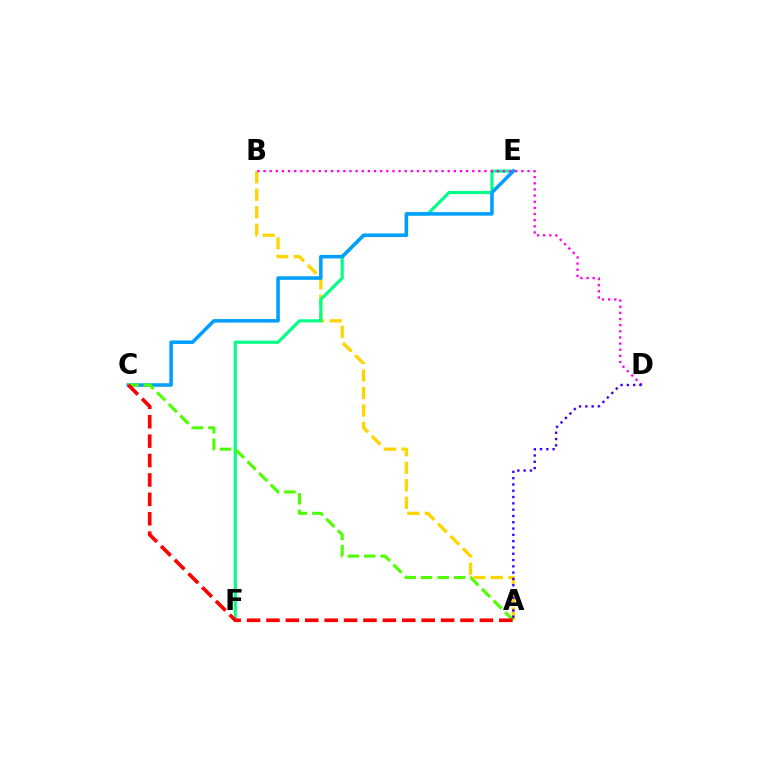{('A', 'B'): [{'color': '#ffd500', 'line_style': 'dashed', 'thickness': 2.38}], ('E', 'F'): [{'color': '#00ff86', 'line_style': 'solid', 'thickness': 2.26}], ('C', 'E'): [{'color': '#009eff', 'line_style': 'solid', 'thickness': 2.54}], ('A', 'C'): [{'color': '#4fff00', 'line_style': 'dashed', 'thickness': 2.23}, {'color': '#ff0000', 'line_style': 'dashed', 'thickness': 2.64}], ('B', 'D'): [{'color': '#ff00ed', 'line_style': 'dotted', 'thickness': 1.67}], ('A', 'D'): [{'color': '#3700ff', 'line_style': 'dotted', 'thickness': 1.71}]}